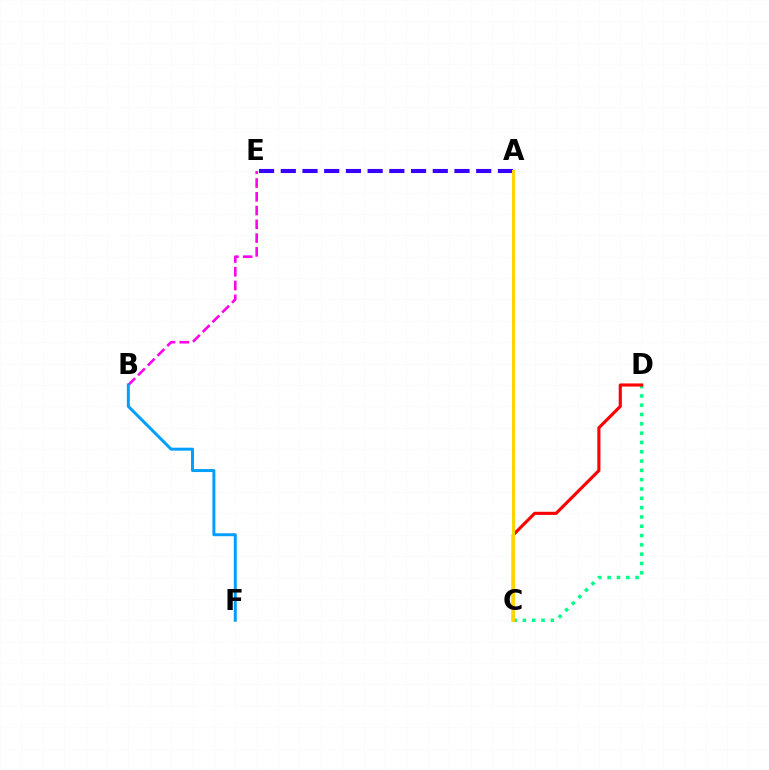{('A', 'C'): [{'color': '#4fff00', 'line_style': 'dashed', 'thickness': 2.11}, {'color': '#ffd500', 'line_style': 'solid', 'thickness': 2.17}], ('C', 'D'): [{'color': '#00ff86', 'line_style': 'dotted', 'thickness': 2.53}, {'color': '#ff0000', 'line_style': 'solid', 'thickness': 2.25}], ('A', 'E'): [{'color': '#3700ff', 'line_style': 'dashed', 'thickness': 2.95}], ('B', 'E'): [{'color': '#ff00ed', 'line_style': 'dashed', 'thickness': 1.87}], ('B', 'F'): [{'color': '#009eff', 'line_style': 'solid', 'thickness': 2.14}]}